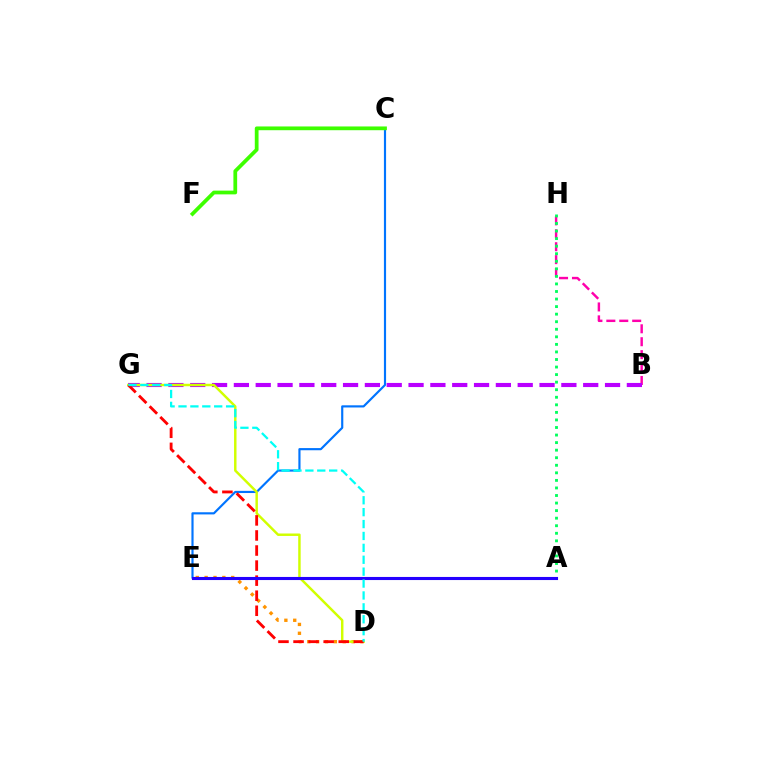{('B', 'H'): [{'color': '#ff00ac', 'line_style': 'dashed', 'thickness': 1.76}], ('C', 'E'): [{'color': '#0074ff', 'line_style': 'solid', 'thickness': 1.56}], ('B', 'G'): [{'color': '#b900ff', 'line_style': 'dashed', 'thickness': 2.97}], ('A', 'H'): [{'color': '#00ff5c', 'line_style': 'dotted', 'thickness': 2.05}], ('D', 'E'): [{'color': '#ff9400', 'line_style': 'dotted', 'thickness': 2.41}], ('D', 'G'): [{'color': '#d1ff00', 'line_style': 'solid', 'thickness': 1.77}, {'color': '#ff0000', 'line_style': 'dashed', 'thickness': 2.05}, {'color': '#00fff6', 'line_style': 'dashed', 'thickness': 1.62}], ('A', 'E'): [{'color': '#2500ff', 'line_style': 'solid', 'thickness': 2.23}], ('C', 'F'): [{'color': '#3dff00', 'line_style': 'solid', 'thickness': 2.7}]}